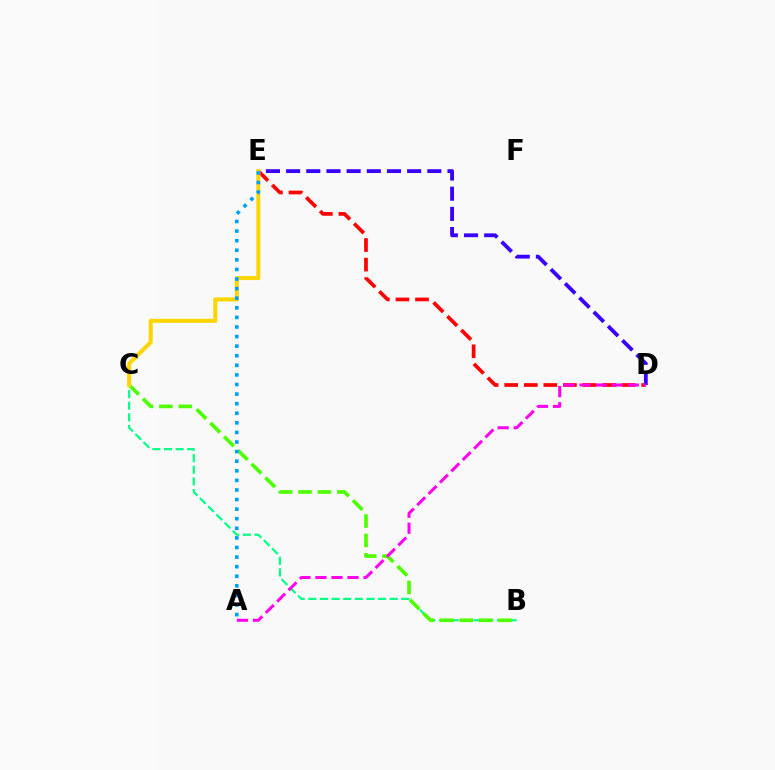{('D', 'E'): [{'color': '#ff0000', 'line_style': 'dashed', 'thickness': 2.66}, {'color': '#3700ff', 'line_style': 'dashed', 'thickness': 2.74}], ('B', 'C'): [{'color': '#00ff86', 'line_style': 'dashed', 'thickness': 1.58}, {'color': '#4fff00', 'line_style': 'dashed', 'thickness': 2.63}], ('A', 'D'): [{'color': '#ff00ed', 'line_style': 'dashed', 'thickness': 2.18}], ('C', 'E'): [{'color': '#ffd500', 'line_style': 'solid', 'thickness': 2.92}], ('A', 'E'): [{'color': '#009eff', 'line_style': 'dotted', 'thickness': 2.61}]}